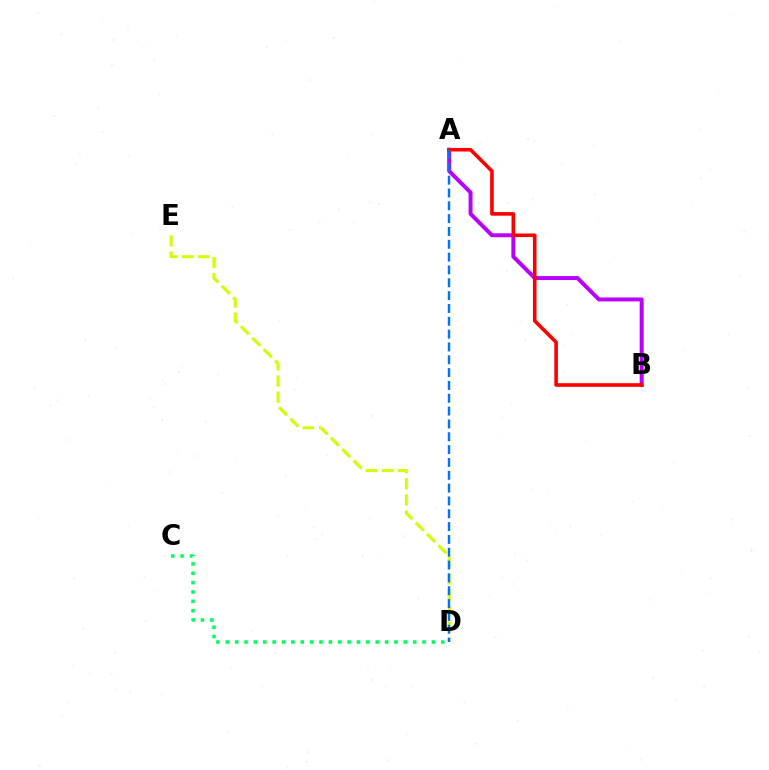{('A', 'B'): [{'color': '#b900ff', 'line_style': 'solid', 'thickness': 2.85}, {'color': '#ff0000', 'line_style': 'solid', 'thickness': 2.59}], ('C', 'D'): [{'color': '#00ff5c', 'line_style': 'dotted', 'thickness': 2.55}], ('D', 'E'): [{'color': '#d1ff00', 'line_style': 'dashed', 'thickness': 2.19}], ('A', 'D'): [{'color': '#0074ff', 'line_style': 'dashed', 'thickness': 1.74}]}